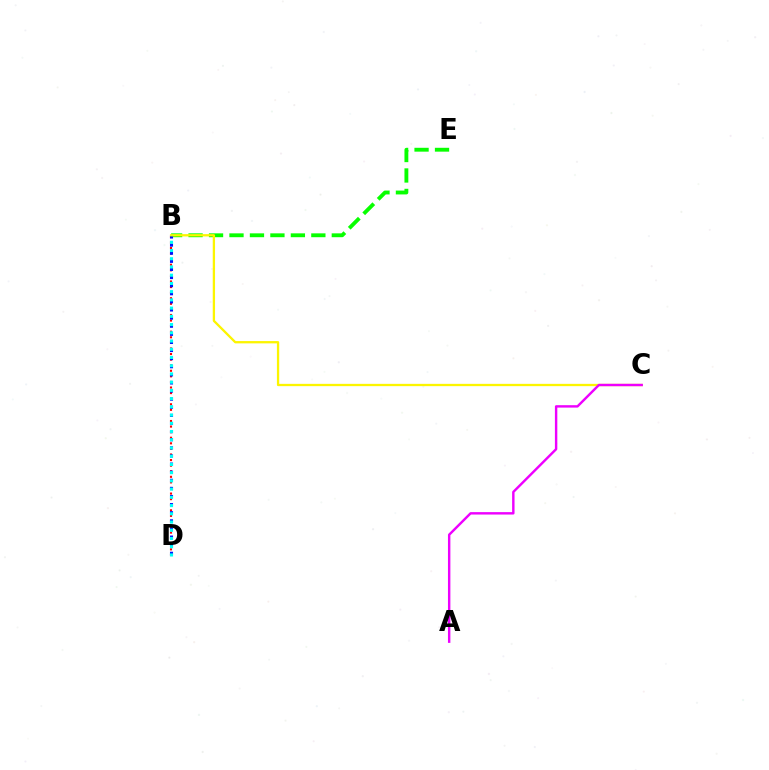{('B', 'E'): [{'color': '#08ff00', 'line_style': 'dashed', 'thickness': 2.78}], ('B', 'D'): [{'color': '#ff0000', 'line_style': 'dotted', 'thickness': 1.52}, {'color': '#0010ff', 'line_style': 'dotted', 'thickness': 2.2}, {'color': '#00fff6', 'line_style': 'dotted', 'thickness': 2.24}], ('B', 'C'): [{'color': '#fcf500', 'line_style': 'solid', 'thickness': 1.65}], ('A', 'C'): [{'color': '#ee00ff', 'line_style': 'solid', 'thickness': 1.74}]}